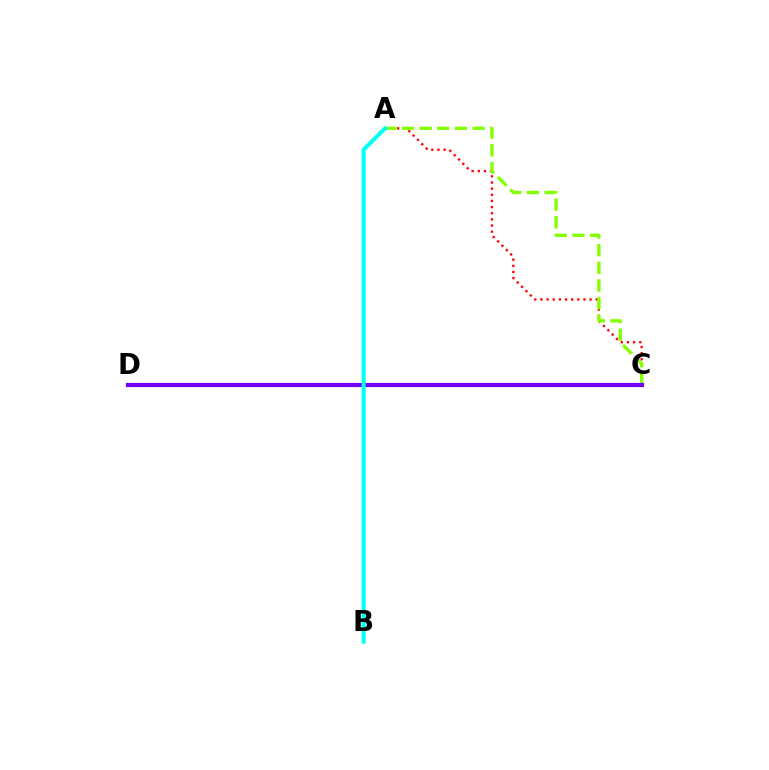{('A', 'C'): [{'color': '#ff0000', 'line_style': 'dotted', 'thickness': 1.67}, {'color': '#84ff00', 'line_style': 'dashed', 'thickness': 2.4}], ('C', 'D'): [{'color': '#7200ff', 'line_style': 'solid', 'thickness': 3.0}], ('A', 'B'): [{'color': '#00fff6', 'line_style': 'solid', 'thickness': 2.86}]}